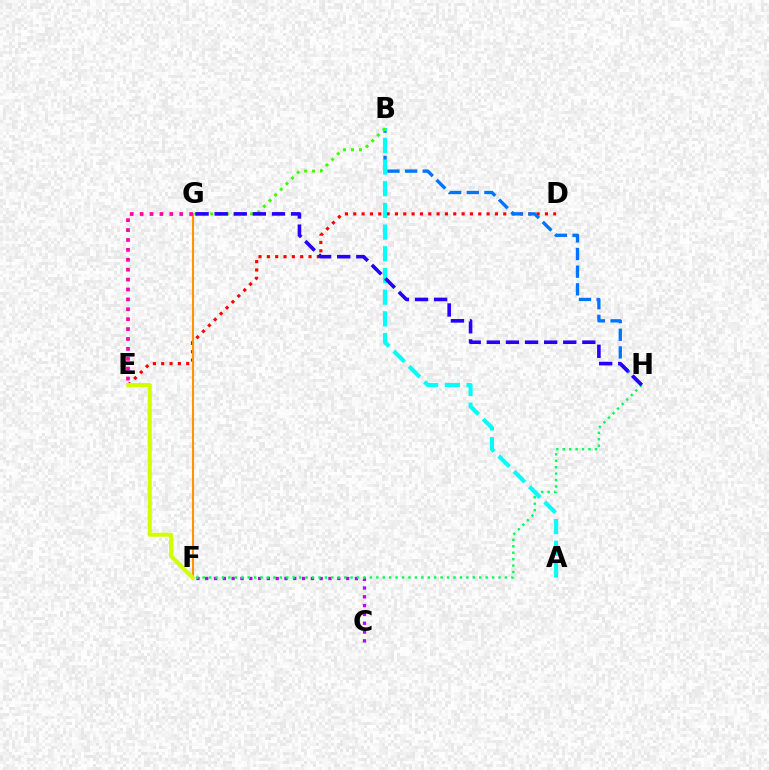{('C', 'F'): [{'color': '#b900ff', 'line_style': 'dotted', 'thickness': 2.39}], ('D', 'E'): [{'color': '#ff0000', 'line_style': 'dotted', 'thickness': 2.26}], ('F', 'G'): [{'color': '#ff9400', 'line_style': 'solid', 'thickness': 1.5}], ('E', 'F'): [{'color': '#d1ff00', 'line_style': 'solid', 'thickness': 2.93}], ('B', 'H'): [{'color': '#0074ff', 'line_style': 'dashed', 'thickness': 2.4}], ('E', 'G'): [{'color': '#ff00ac', 'line_style': 'dotted', 'thickness': 2.69}], ('F', 'H'): [{'color': '#00ff5c', 'line_style': 'dotted', 'thickness': 1.75}], ('A', 'B'): [{'color': '#00fff6', 'line_style': 'dashed', 'thickness': 2.95}], ('B', 'G'): [{'color': '#3dff00', 'line_style': 'dotted', 'thickness': 2.17}], ('G', 'H'): [{'color': '#2500ff', 'line_style': 'dashed', 'thickness': 2.59}]}